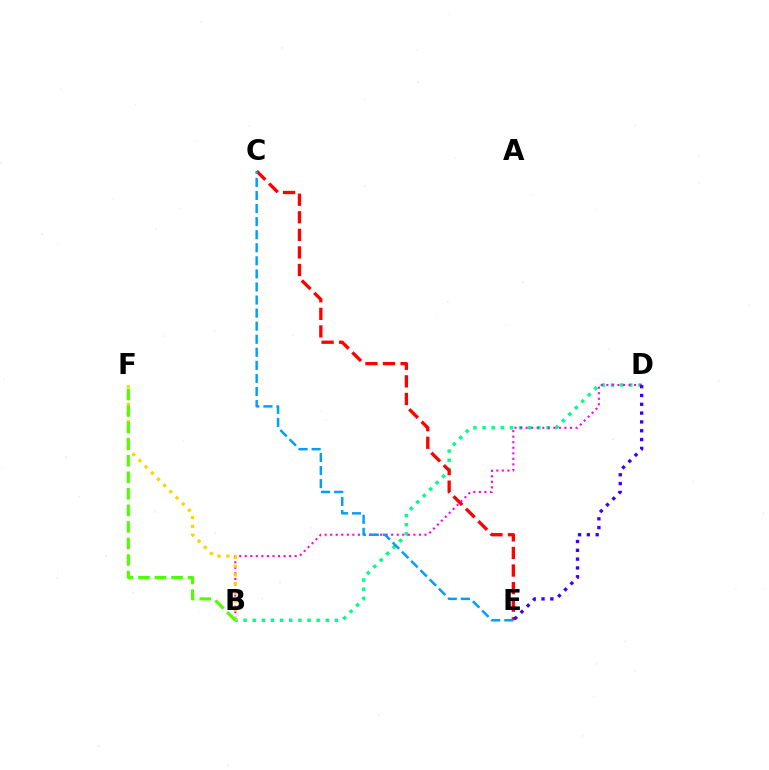{('B', 'D'): [{'color': '#00ff86', 'line_style': 'dotted', 'thickness': 2.48}, {'color': '#ff00ed', 'line_style': 'dotted', 'thickness': 1.51}], ('C', 'E'): [{'color': '#ff0000', 'line_style': 'dashed', 'thickness': 2.39}, {'color': '#009eff', 'line_style': 'dashed', 'thickness': 1.78}], ('B', 'F'): [{'color': '#ffd500', 'line_style': 'dotted', 'thickness': 2.38}, {'color': '#4fff00', 'line_style': 'dashed', 'thickness': 2.25}], ('D', 'E'): [{'color': '#3700ff', 'line_style': 'dotted', 'thickness': 2.4}]}